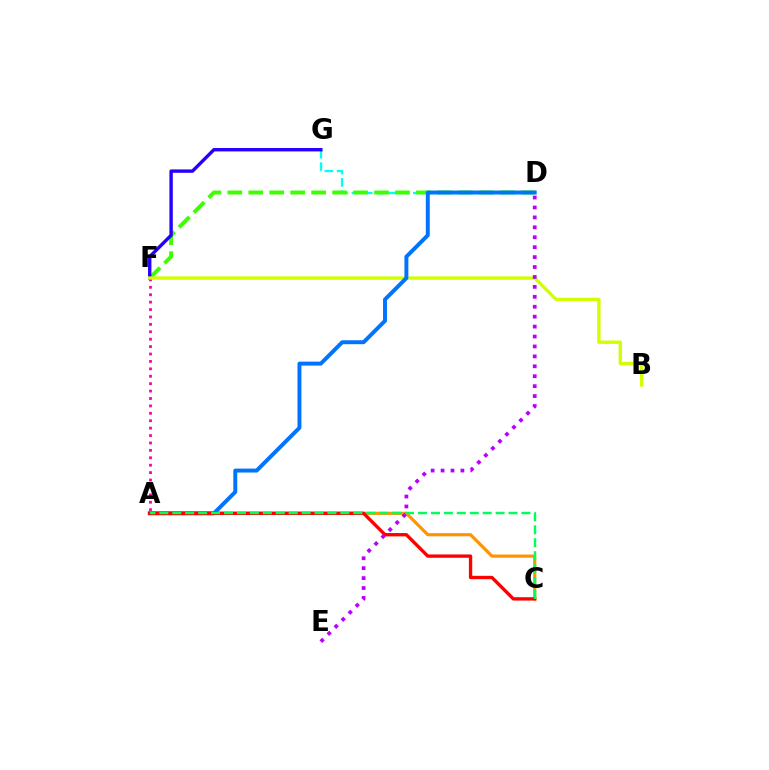{('D', 'G'): [{'color': '#00fff6', 'line_style': 'dashed', 'thickness': 1.67}], ('A', 'C'): [{'color': '#ff9400', 'line_style': 'solid', 'thickness': 2.29}, {'color': '#ff0000', 'line_style': 'solid', 'thickness': 2.41}, {'color': '#00ff5c', 'line_style': 'dashed', 'thickness': 1.76}], ('A', 'F'): [{'color': '#ff00ac', 'line_style': 'dotted', 'thickness': 2.01}], ('D', 'F'): [{'color': '#3dff00', 'line_style': 'dashed', 'thickness': 2.85}], ('F', 'G'): [{'color': '#2500ff', 'line_style': 'solid', 'thickness': 2.45}], ('B', 'F'): [{'color': '#d1ff00', 'line_style': 'solid', 'thickness': 2.43}], ('A', 'D'): [{'color': '#0074ff', 'line_style': 'solid', 'thickness': 2.84}], ('D', 'E'): [{'color': '#b900ff', 'line_style': 'dotted', 'thickness': 2.7}]}